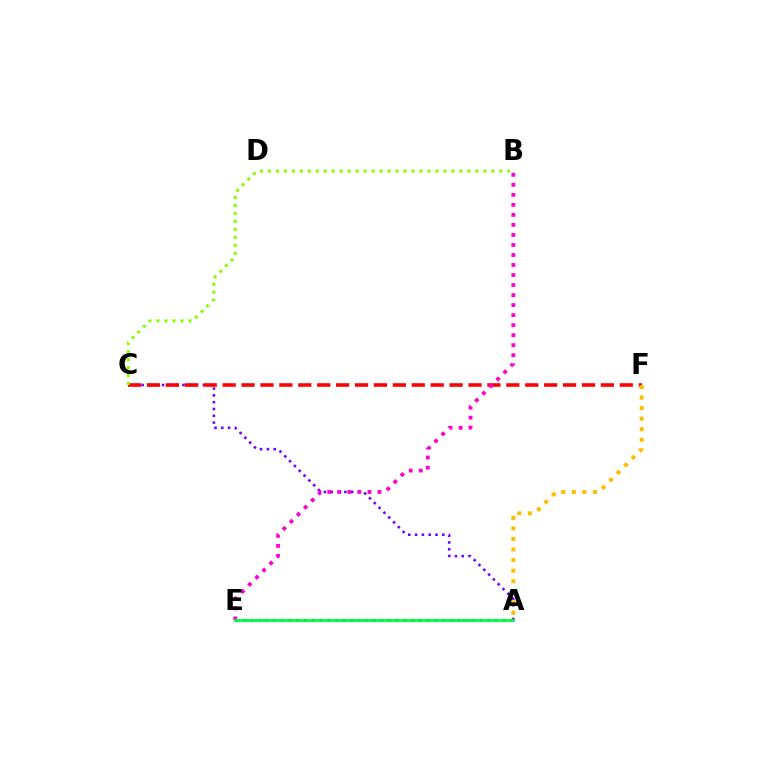{('A', 'C'): [{'color': '#7200ff', 'line_style': 'dotted', 'thickness': 1.85}], ('C', 'F'): [{'color': '#ff0000', 'line_style': 'dashed', 'thickness': 2.57}], ('B', 'E'): [{'color': '#ff00cf', 'line_style': 'dotted', 'thickness': 2.72}], ('B', 'C'): [{'color': '#84ff00', 'line_style': 'dotted', 'thickness': 2.17}], ('A', 'E'): [{'color': '#00fff6', 'line_style': 'dotted', 'thickness': 2.25}, {'color': '#004bff', 'line_style': 'dotted', 'thickness': 2.08}, {'color': '#00ff39', 'line_style': 'solid', 'thickness': 1.94}], ('A', 'F'): [{'color': '#ffbd00', 'line_style': 'dotted', 'thickness': 2.87}]}